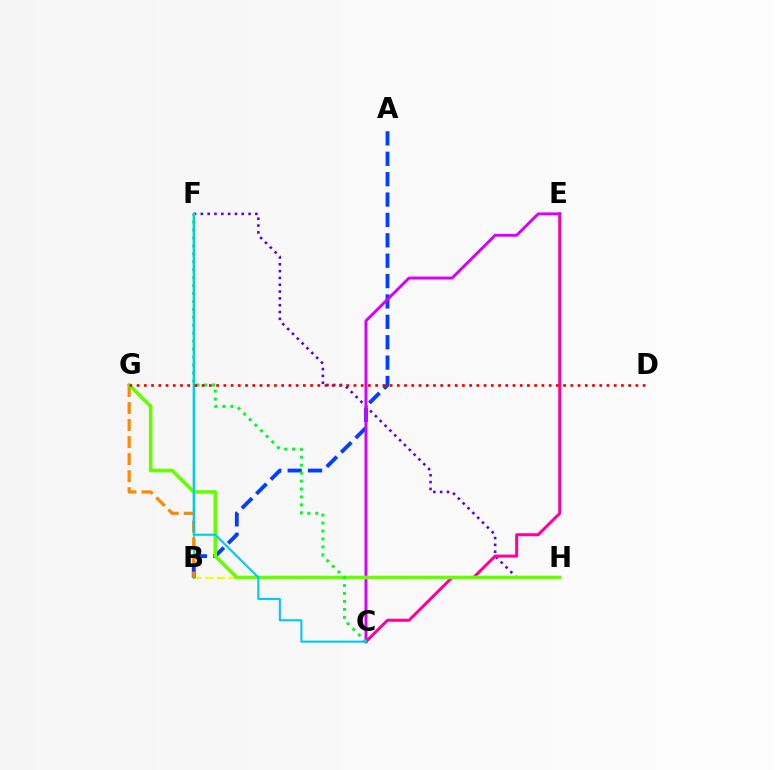{('B', 'H'): [{'color': '#eeff00', 'line_style': 'dashed', 'thickness': 1.55}], ('F', 'H'): [{'color': '#4f00ff', 'line_style': 'dotted', 'thickness': 1.85}], ('B', 'F'): [{'color': '#00ffaf', 'line_style': 'solid', 'thickness': 1.55}], ('A', 'B'): [{'color': '#003fff', 'line_style': 'dashed', 'thickness': 2.77}], ('C', 'E'): [{'color': '#ff00a0', 'line_style': 'solid', 'thickness': 2.16}, {'color': '#d600ff', 'line_style': 'solid', 'thickness': 2.11}], ('B', 'G'): [{'color': '#ff8800', 'line_style': 'dashed', 'thickness': 2.32}], ('G', 'H'): [{'color': '#66ff00', 'line_style': 'solid', 'thickness': 2.58}], ('C', 'F'): [{'color': '#00ff27', 'line_style': 'dotted', 'thickness': 2.16}, {'color': '#00c7ff', 'line_style': 'solid', 'thickness': 1.52}], ('D', 'G'): [{'color': '#ff0000', 'line_style': 'dotted', 'thickness': 1.96}]}